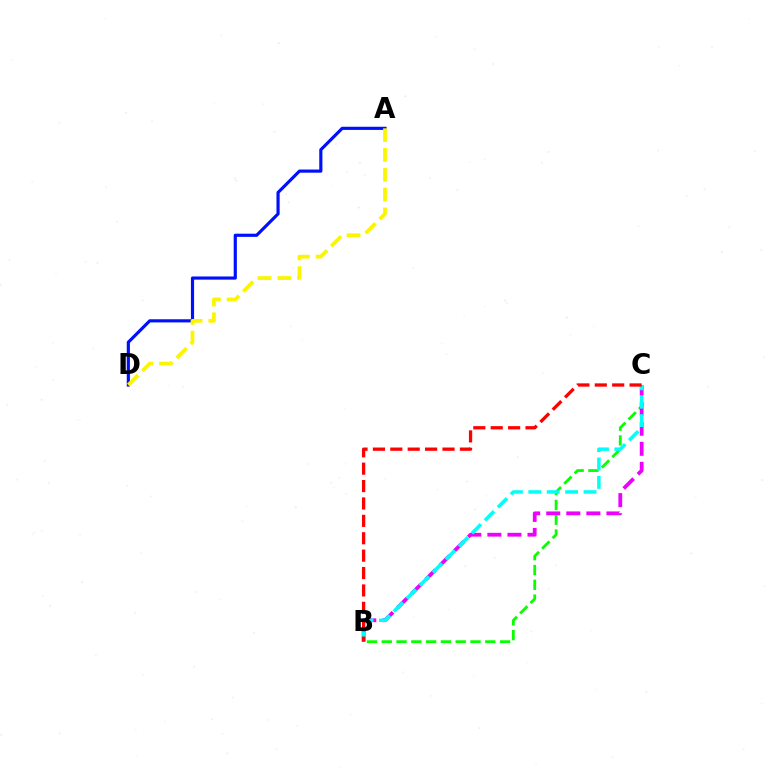{('A', 'D'): [{'color': '#0010ff', 'line_style': 'solid', 'thickness': 2.28}, {'color': '#fcf500', 'line_style': 'dashed', 'thickness': 2.7}], ('B', 'C'): [{'color': '#08ff00', 'line_style': 'dashed', 'thickness': 2.01}, {'color': '#ee00ff', 'line_style': 'dashed', 'thickness': 2.73}, {'color': '#00fff6', 'line_style': 'dashed', 'thickness': 2.5}, {'color': '#ff0000', 'line_style': 'dashed', 'thickness': 2.36}]}